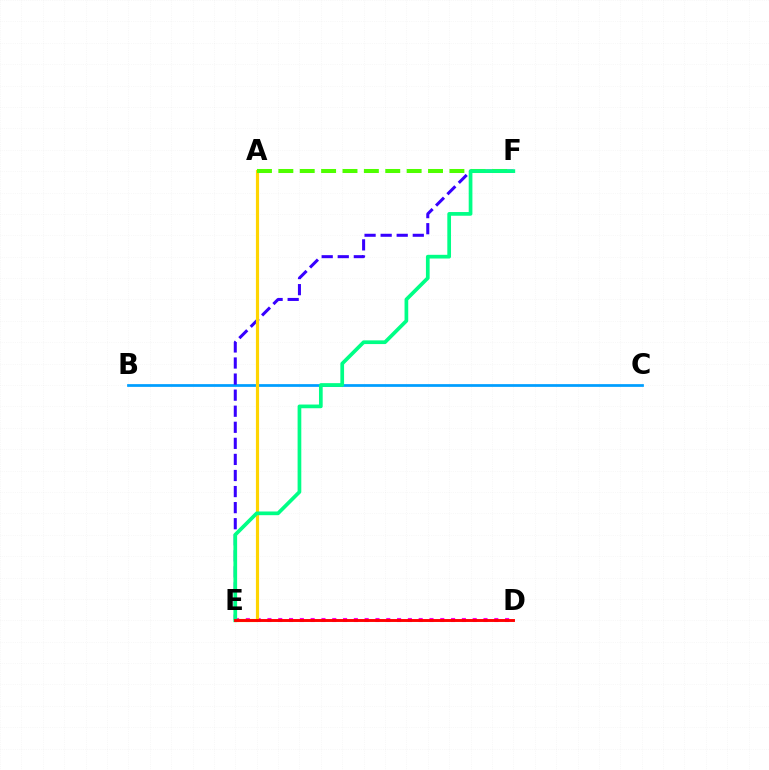{('B', 'C'): [{'color': '#009eff', 'line_style': 'solid', 'thickness': 1.97}], ('D', 'E'): [{'color': '#ff00ed', 'line_style': 'dotted', 'thickness': 2.94}, {'color': '#ff0000', 'line_style': 'solid', 'thickness': 2.09}], ('E', 'F'): [{'color': '#3700ff', 'line_style': 'dashed', 'thickness': 2.18}, {'color': '#00ff86', 'line_style': 'solid', 'thickness': 2.67}], ('A', 'E'): [{'color': '#ffd500', 'line_style': 'solid', 'thickness': 2.29}], ('A', 'F'): [{'color': '#4fff00', 'line_style': 'dashed', 'thickness': 2.9}]}